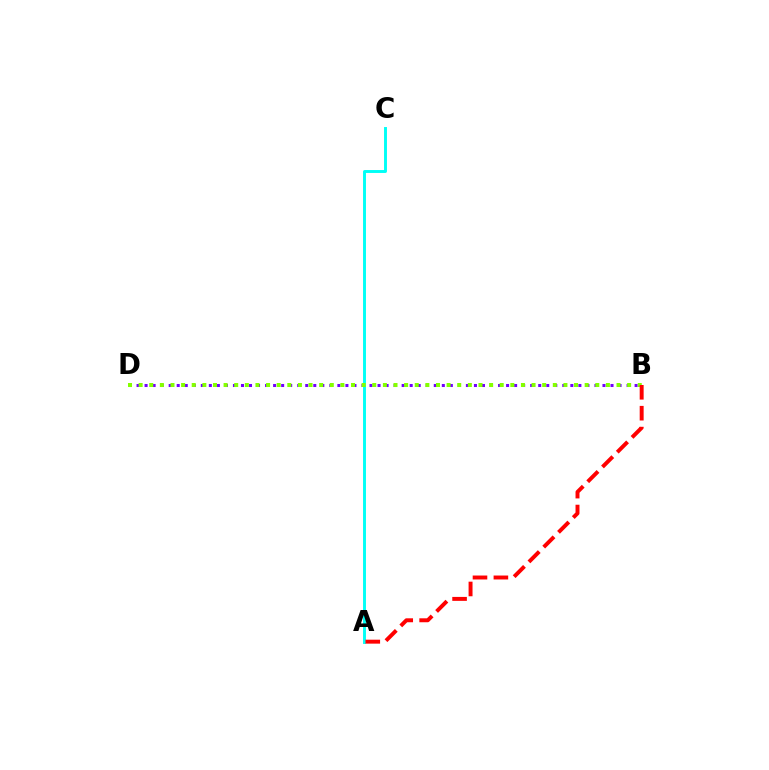{('A', 'C'): [{'color': '#00fff6', 'line_style': 'solid', 'thickness': 2.11}], ('B', 'D'): [{'color': '#7200ff', 'line_style': 'dotted', 'thickness': 2.18}, {'color': '#84ff00', 'line_style': 'dotted', 'thickness': 2.89}], ('A', 'B'): [{'color': '#ff0000', 'line_style': 'dashed', 'thickness': 2.84}]}